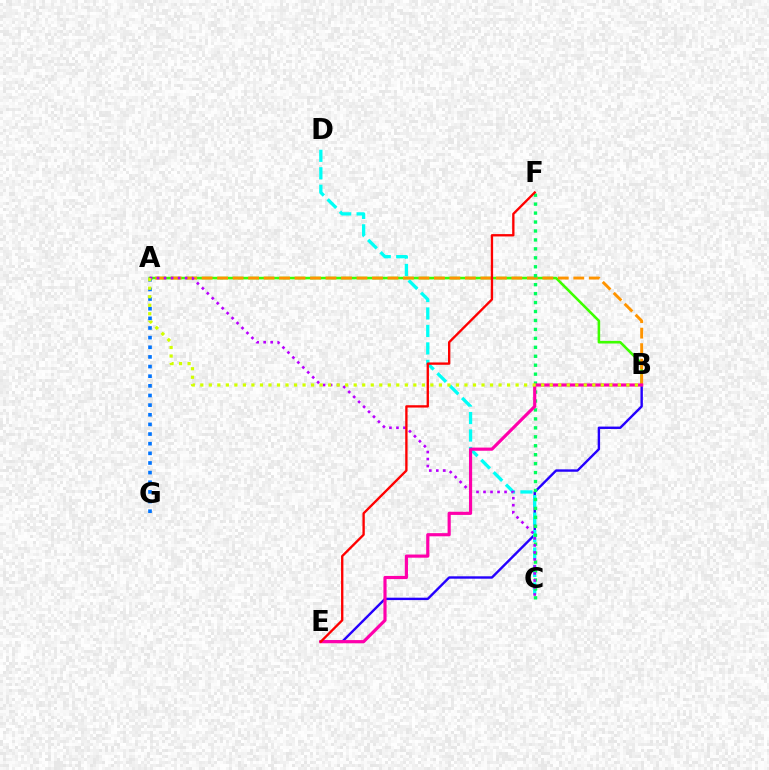{('B', 'E'): [{'color': '#2500ff', 'line_style': 'solid', 'thickness': 1.73}, {'color': '#ff00ac', 'line_style': 'solid', 'thickness': 2.27}], ('A', 'G'): [{'color': '#0074ff', 'line_style': 'dotted', 'thickness': 2.62}], ('A', 'B'): [{'color': '#3dff00', 'line_style': 'solid', 'thickness': 1.85}, {'color': '#ff9400', 'line_style': 'dashed', 'thickness': 2.1}, {'color': '#d1ff00', 'line_style': 'dotted', 'thickness': 2.32}], ('C', 'D'): [{'color': '#00fff6', 'line_style': 'dashed', 'thickness': 2.37}], ('C', 'F'): [{'color': '#00ff5c', 'line_style': 'dotted', 'thickness': 2.43}], ('A', 'C'): [{'color': '#b900ff', 'line_style': 'dotted', 'thickness': 1.9}], ('E', 'F'): [{'color': '#ff0000', 'line_style': 'solid', 'thickness': 1.69}]}